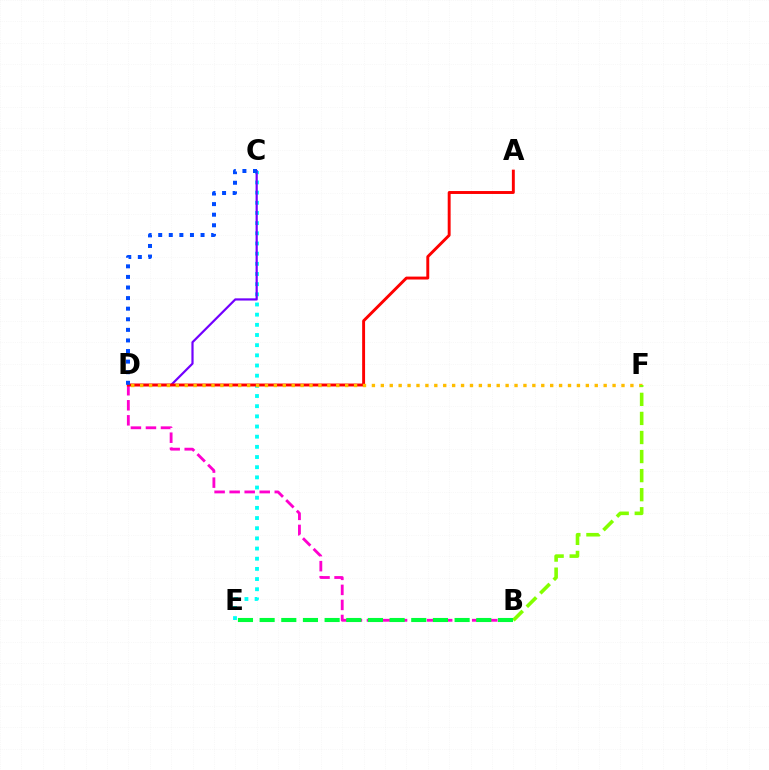{('B', 'D'): [{'color': '#ff00cf', 'line_style': 'dashed', 'thickness': 2.04}], ('C', 'E'): [{'color': '#00fff6', 'line_style': 'dotted', 'thickness': 2.76}], ('C', 'D'): [{'color': '#7200ff', 'line_style': 'solid', 'thickness': 1.58}, {'color': '#004bff', 'line_style': 'dotted', 'thickness': 2.88}], ('A', 'D'): [{'color': '#ff0000', 'line_style': 'solid', 'thickness': 2.1}], ('D', 'F'): [{'color': '#ffbd00', 'line_style': 'dotted', 'thickness': 2.42}], ('B', 'F'): [{'color': '#84ff00', 'line_style': 'dashed', 'thickness': 2.59}], ('B', 'E'): [{'color': '#00ff39', 'line_style': 'dashed', 'thickness': 2.94}]}